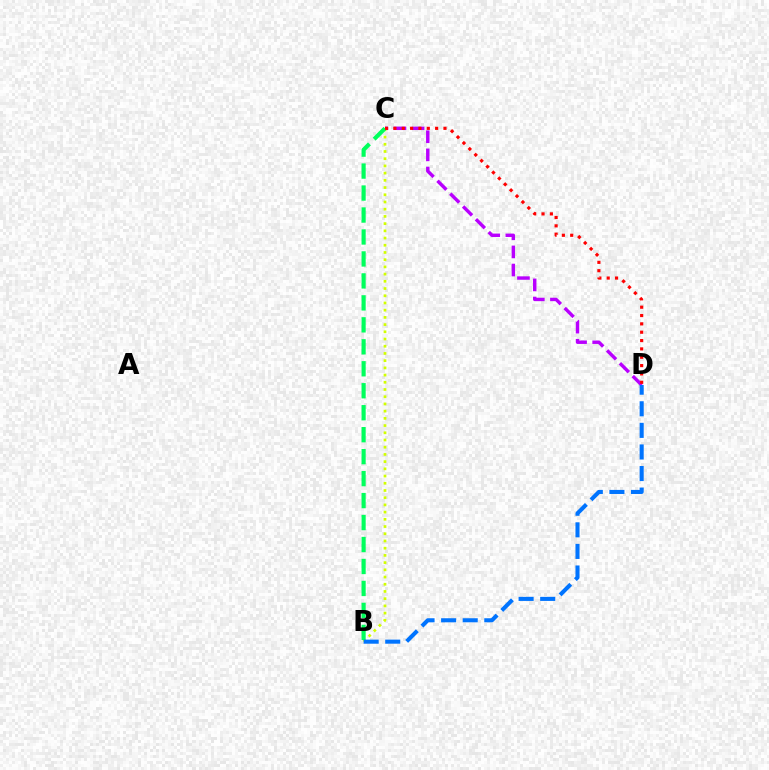{('C', 'D'): [{'color': '#b900ff', 'line_style': 'dashed', 'thickness': 2.46}, {'color': '#ff0000', 'line_style': 'dotted', 'thickness': 2.27}], ('B', 'C'): [{'color': '#d1ff00', 'line_style': 'dotted', 'thickness': 1.96}, {'color': '#00ff5c', 'line_style': 'dashed', 'thickness': 2.98}], ('B', 'D'): [{'color': '#0074ff', 'line_style': 'dashed', 'thickness': 2.93}]}